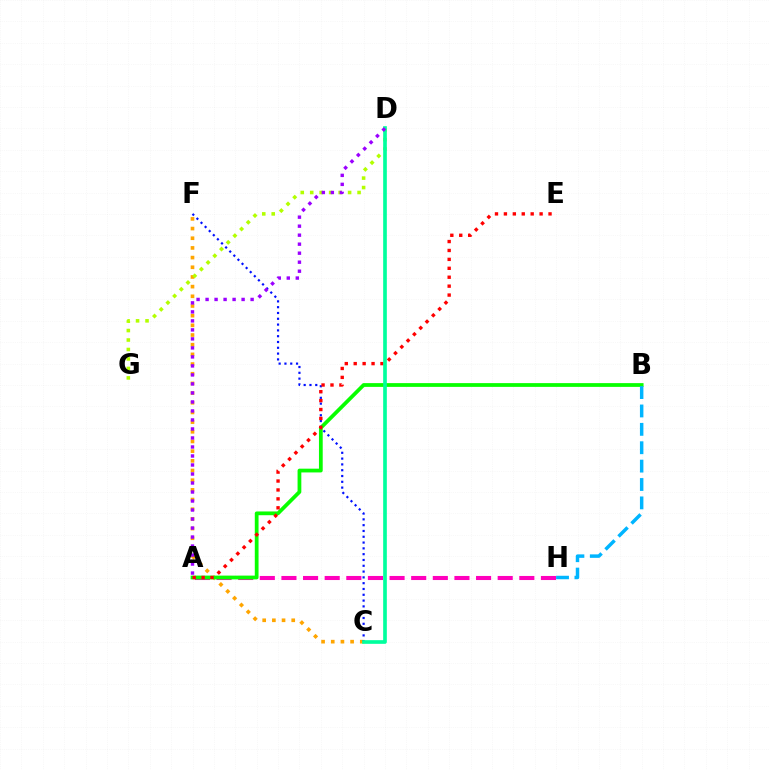{('C', 'F'): [{'color': '#ffa500', 'line_style': 'dotted', 'thickness': 2.63}, {'color': '#0010ff', 'line_style': 'dotted', 'thickness': 1.58}], ('A', 'H'): [{'color': '#ff00bd', 'line_style': 'dashed', 'thickness': 2.94}], ('A', 'B'): [{'color': '#08ff00', 'line_style': 'solid', 'thickness': 2.7}], ('D', 'G'): [{'color': '#b3ff00', 'line_style': 'dotted', 'thickness': 2.57}], ('A', 'E'): [{'color': '#ff0000', 'line_style': 'dotted', 'thickness': 2.42}], ('B', 'H'): [{'color': '#00b5ff', 'line_style': 'dashed', 'thickness': 2.5}], ('C', 'D'): [{'color': '#00ff9d', 'line_style': 'solid', 'thickness': 2.64}], ('A', 'D'): [{'color': '#9b00ff', 'line_style': 'dotted', 'thickness': 2.45}]}